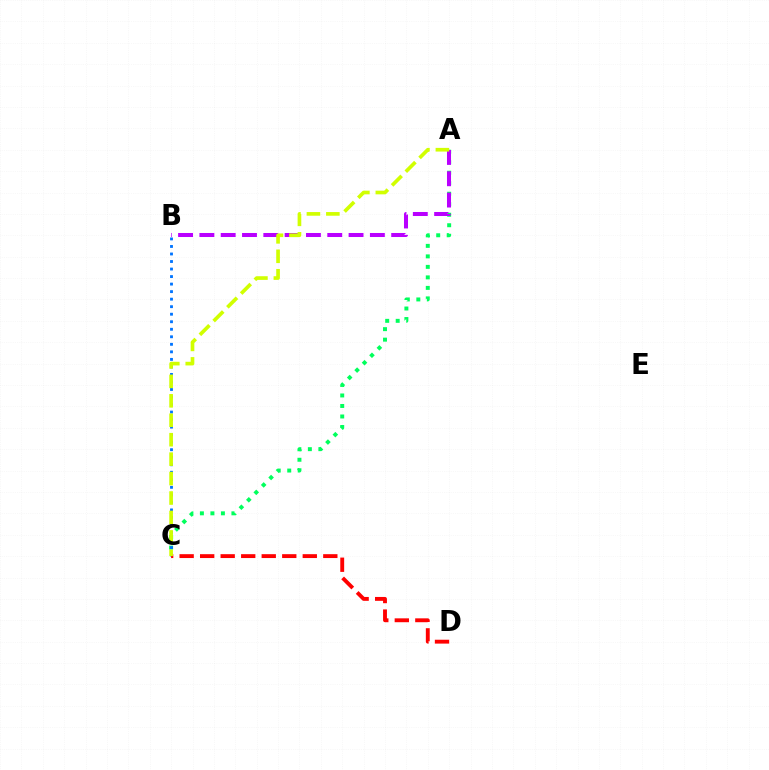{('A', 'C'): [{'color': '#00ff5c', 'line_style': 'dotted', 'thickness': 2.85}, {'color': '#d1ff00', 'line_style': 'dashed', 'thickness': 2.64}], ('B', 'C'): [{'color': '#0074ff', 'line_style': 'dotted', 'thickness': 2.05}], ('C', 'D'): [{'color': '#ff0000', 'line_style': 'dashed', 'thickness': 2.79}], ('A', 'B'): [{'color': '#b900ff', 'line_style': 'dashed', 'thickness': 2.9}]}